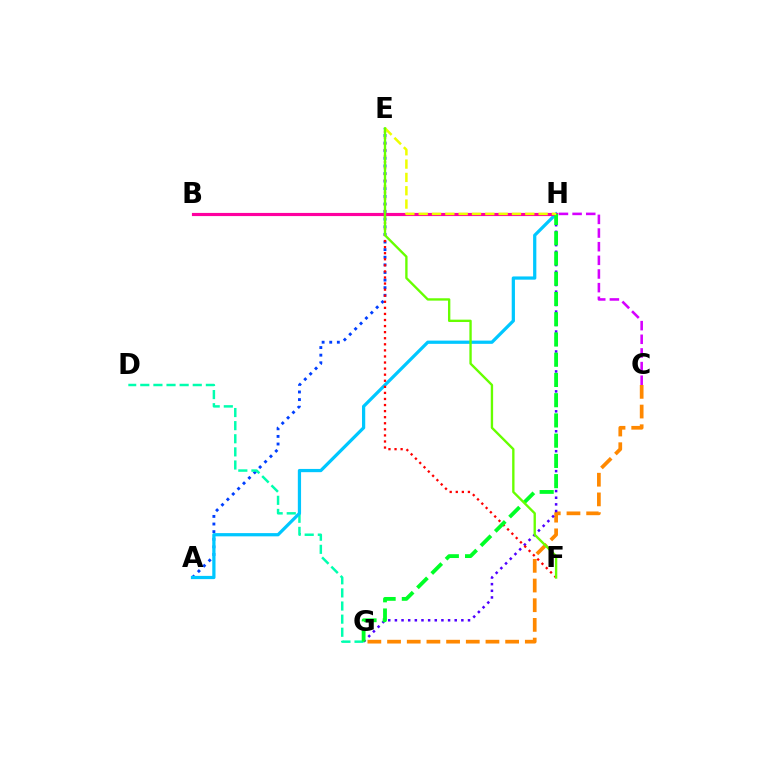{('C', 'G'): [{'color': '#ff8800', 'line_style': 'dashed', 'thickness': 2.67}], ('C', 'H'): [{'color': '#d600ff', 'line_style': 'dashed', 'thickness': 1.85}], ('G', 'H'): [{'color': '#4f00ff', 'line_style': 'dotted', 'thickness': 1.81}, {'color': '#00ff27', 'line_style': 'dashed', 'thickness': 2.75}], ('A', 'E'): [{'color': '#003fff', 'line_style': 'dotted', 'thickness': 2.07}], ('D', 'G'): [{'color': '#00ffaf', 'line_style': 'dashed', 'thickness': 1.78}], ('A', 'H'): [{'color': '#00c7ff', 'line_style': 'solid', 'thickness': 2.33}], ('B', 'H'): [{'color': '#ff00a0', 'line_style': 'solid', 'thickness': 2.27}], ('E', 'F'): [{'color': '#ff0000', 'line_style': 'dotted', 'thickness': 1.65}, {'color': '#66ff00', 'line_style': 'solid', 'thickness': 1.7}], ('E', 'H'): [{'color': '#eeff00', 'line_style': 'dashed', 'thickness': 1.81}]}